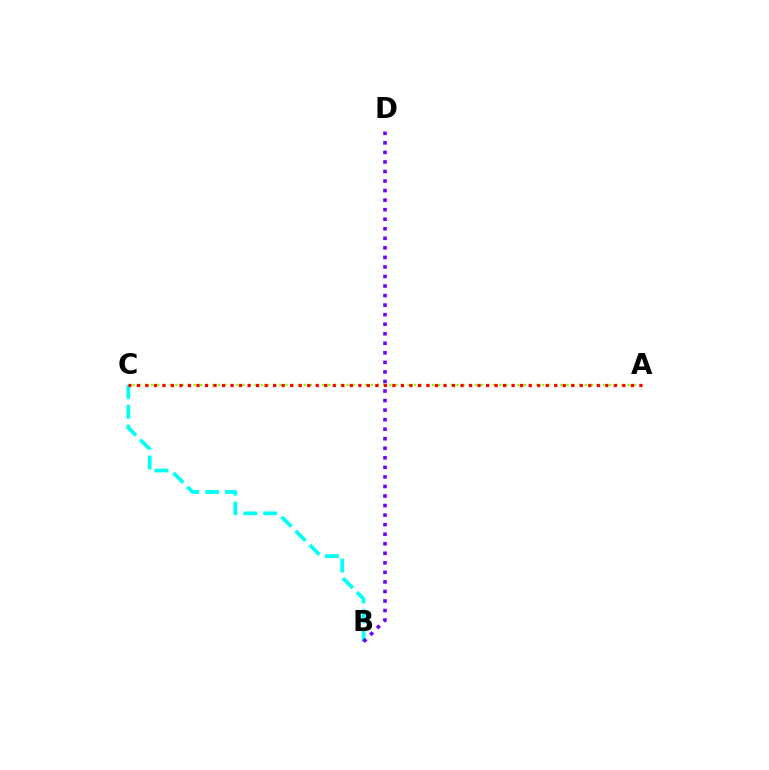{('B', 'C'): [{'color': '#00fff6', 'line_style': 'dashed', 'thickness': 2.7}], ('B', 'D'): [{'color': '#7200ff', 'line_style': 'dotted', 'thickness': 2.59}], ('A', 'C'): [{'color': '#84ff00', 'line_style': 'dotted', 'thickness': 1.66}, {'color': '#ff0000', 'line_style': 'dotted', 'thickness': 2.31}]}